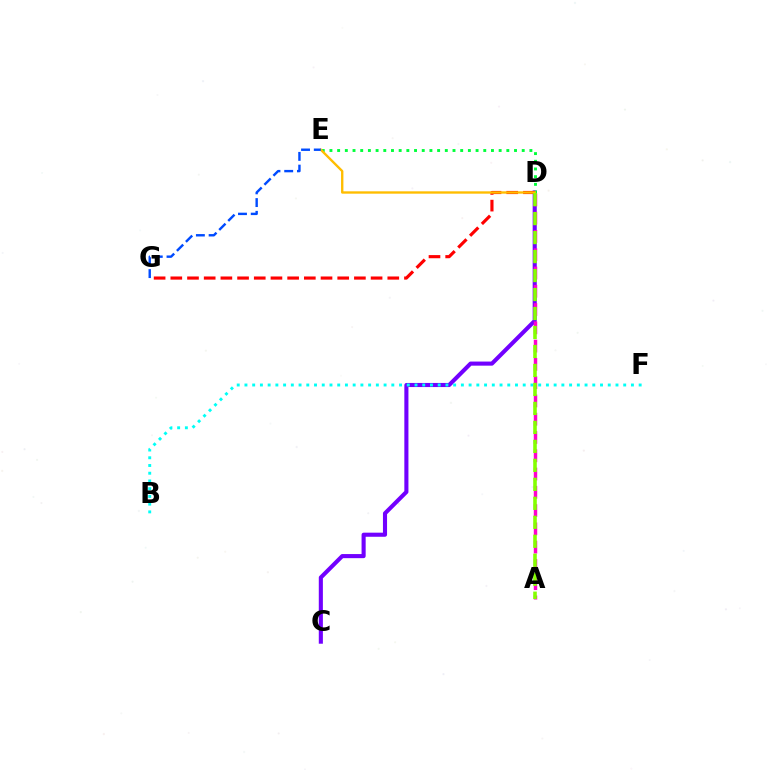{('C', 'D'): [{'color': '#7200ff', 'line_style': 'solid', 'thickness': 2.95}], ('D', 'E'): [{'color': '#00ff39', 'line_style': 'dotted', 'thickness': 2.09}, {'color': '#ffbd00', 'line_style': 'solid', 'thickness': 1.7}], ('D', 'G'): [{'color': '#ff0000', 'line_style': 'dashed', 'thickness': 2.27}], ('A', 'D'): [{'color': '#ff00cf', 'line_style': 'dashed', 'thickness': 2.48}, {'color': '#84ff00', 'line_style': 'dashed', 'thickness': 2.58}], ('B', 'F'): [{'color': '#00fff6', 'line_style': 'dotted', 'thickness': 2.1}], ('E', 'G'): [{'color': '#004bff', 'line_style': 'dashed', 'thickness': 1.73}]}